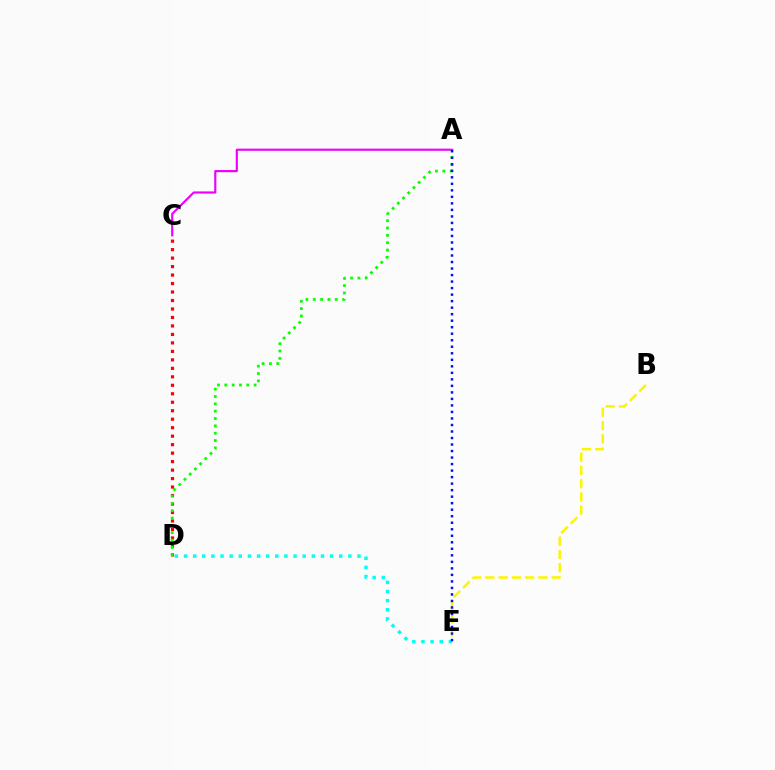{('A', 'C'): [{'color': '#ee00ff', 'line_style': 'solid', 'thickness': 1.55}], ('B', 'E'): [{'color': '#fcf500', 'line_style': 'dashed', 'thickness': 1.8}], ('C', 'D'): [{'color': '#ff0000', 'line_style': 'dotted', 'thickness': 2.3}], ('A', 'D'): [{'color': '#08ff00', 'line_style': 'dotted', 'thickness': 1.99}], ('D', 'E'): [{'color': '#00fff6', 'line_style': 'dotted', 'thickness': 2.48}], ('A', 'E'): [{'color': '#0010ff', 'line_style': 'dotted', 'thickness': 1.77}]}